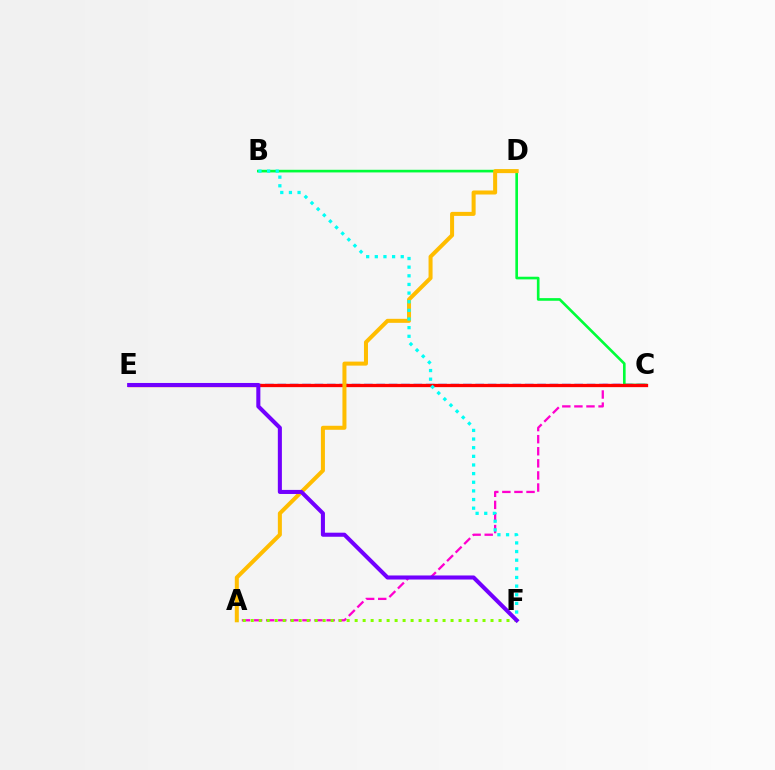{('A', 'C'): [{'color': '#ff00cf', 'line_style': 'dashed', 'thickness': 1.64}], ('C', 'E'): [{'color': '#004bff', 'line_style': 'dashed', 'thickness': 1.68}, {'color': '#ff0000', 'line_style': 'solid', 'thickness': 2.37}], ('B', 'C'): [{'color': '#00ff39', 'line_style': 'solid', 'thickness': 1.9}], ('A', 'D'): [{'color': '#ffbd00', 'line_style': 'solid', 'thickness': 2.89}], ('B', 'F'): [{'color': '#00fff6', 'line_style': 'dotted', 'thickness': 2.35}], ('A', 'F'): [{'color': '#84ff00', 'line_style': 'dotted', 'thickness': 2.17}], ('E', 'F'): [{'color': '#7200ff', 'line_style': 'solid', 'thickness': 2.92}]}